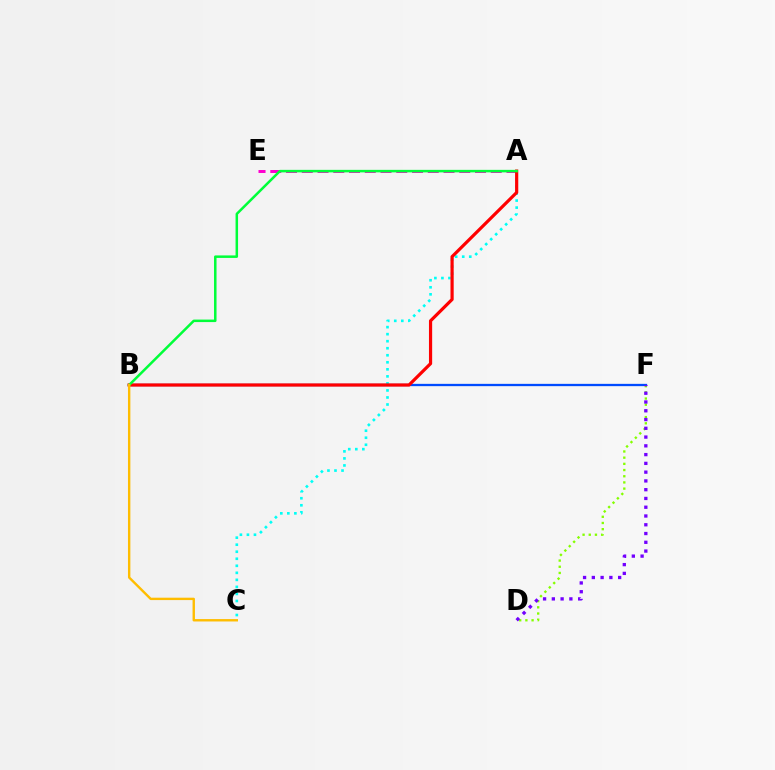{('D', 'F'): [{'color': '#84ff00', 'line_style': 'dotted', 'thickness': 1.68}, {'color': '#7200ff', 'line_style': 'dotted', 'thickness': 2.38}], ('A', 'C'): [{'color': '#00fff6', 'line_style': 'dotted', 'thickness': 1.91}], ('B', 'F'): [{'color': '#004bff', 'line_style': 'solid', 'thickness': 1.66}], ('A', 'E'): [{'color': '#ff00cf', 'line_style': 'dashed', 'thickness': 2.14}], ('A', 'B'): [{'color': '#ff0000', 'line_style': 'solid', 'thickness': 2.3}, {'color': '#00ff39', 'line_style': 'solid', 'thickness': 1.81}], ('B', 'C'): [{'color': '#ffbd00', 'line_style': 'solid', 'thickness': 1.72}]}